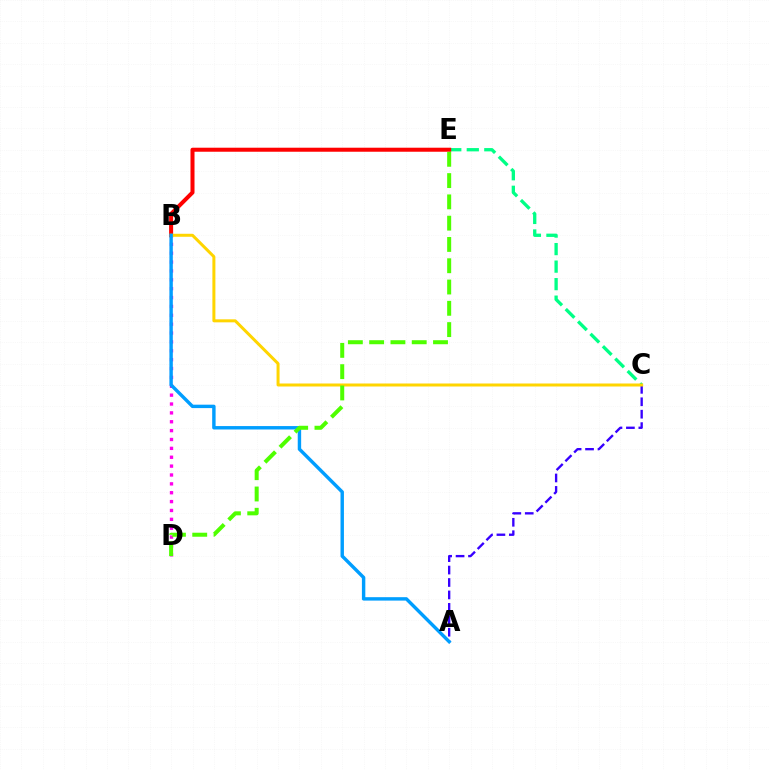{('A', 'C'): [{'color': '#3700ff', 'line_style': 'dashed', 'thickness': 1.69}], ('C', 'E'): [{'color': '#00ff86', 'line_style': 'dashed', 'thickness': 2.38}], ('B', 'E'): [{'color': '#ff0000', 'line_style': 'solid', 'thickness': 2.9}], ('B', 'D'): [{'color': '#ff00ed', 'line_style': 'dotted', 'thickness': 2.41}], ('B', 'C'): [{'color': '#ffd500', 'line_style': 'solid', 'thickness': 2.16}], ('A', 'B'): [{'color': '#009eff', 'line_style': 'solid', 'thickness': 2.46}], ('D', 'E'): [{'color': '#4fff00', 'line_style': 'dashed', 'thickness': 2.89}]}